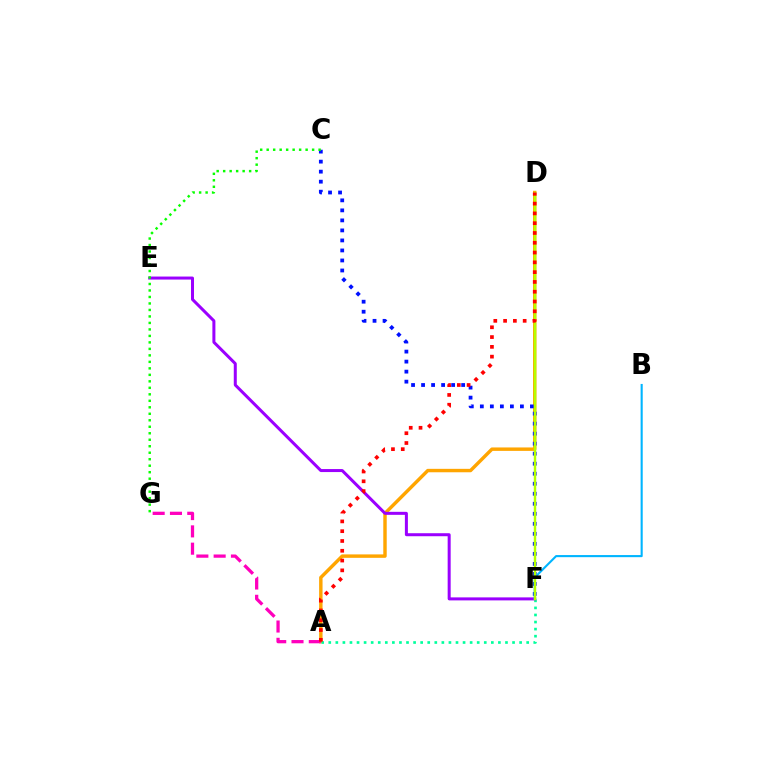{('A', 'D'): [{'color': '#ffa500', 'line_style': 'solid', 'thickness': 2.47}, {'color': '#ff0000', 'line_style': 'dotted', 'thickness': 2.66}], ('C', 'F'): [{'color': '#0010ff', 'line_style': 'dotted', 'thickness': 2.72}], ('A', 'F'): [{'color': '#00ff9d', 'line_style': 'dotted', 'thickness': 1.92}], ('E', 'F'): [{'color': '#9b00ff', 'line_style': 'solid', 'thickness': 2.17}], ('A', 'G'): [{'color': '#ff00bd', 'line_style': 'dashed', 'thickness': 2.35}], ('B', 'F'): [{'color': '#00b5ff', 'line_style': 'solid', 'thickness': 1.52}], ('D', 'F'): [{'color': '#b3ff00', 'line_style': 'solid', 'thickness': 1.76}], ('C', 'G'): [{'color': '#08ff00', 'line_style': 'dotted', 'thickness': 1.76}]}